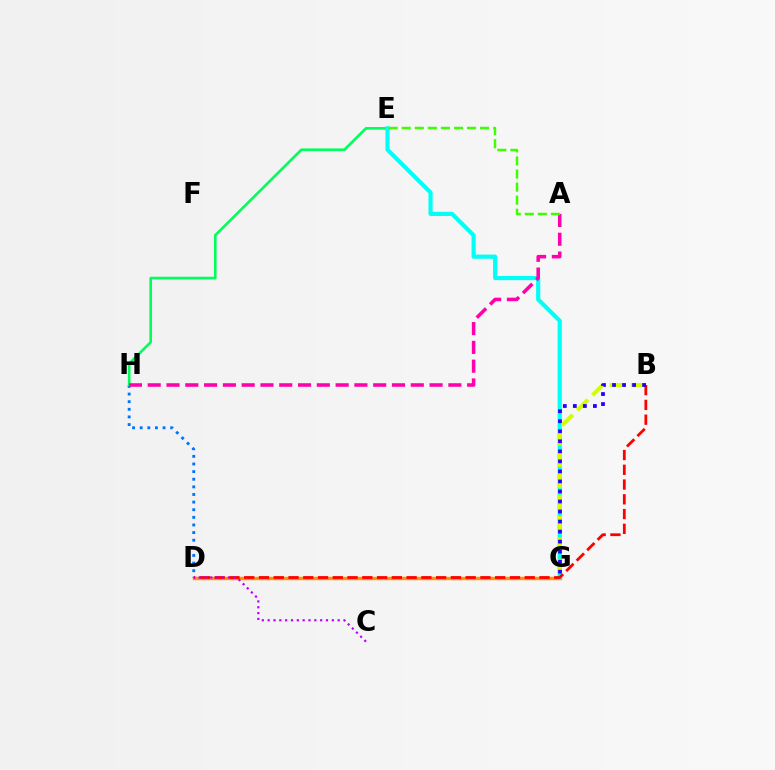{('D', 'G'): [{'color': '#ff9400', 'line_style': 'solid', 'thickness': 2.46}], ('D', 'H'): [{'color': '#0074ff', 'line_style': 'dotted', 'thickness': 2.07}], ('E', 'H'): [{'color': '#00ff5c', 'line_style': 'solid', 'thickness': 1.91}], ('E', 'G'): [{'color': '#00fff6', 'line_style': 'solid', 'thickness': 3.0}], ('A', 'H'): [{'color': '#ff00ac', 'line_style': 'dashed', 'thickness': 2.55}], ('B', 'G'): [{'color': '#d1ff00', 'line_style': 'dashed', 'thickness': 2.9}, {'color': '#2500ff', 'line_style': 'dotted', 'thickness': 2.73}], ('B', 'D'): [{'color': '#ff0000', 'line_style': 'dashed', 'thickness': 2.01}], ('A', 'E'): [{'color': '#3dff00', 'line_style': 'dashed', 'thickness': 1.78}], ('C', 'D'): [{'color': '#b900ff', 'line_style': 'dotted', 'thickness': 1.59}]}